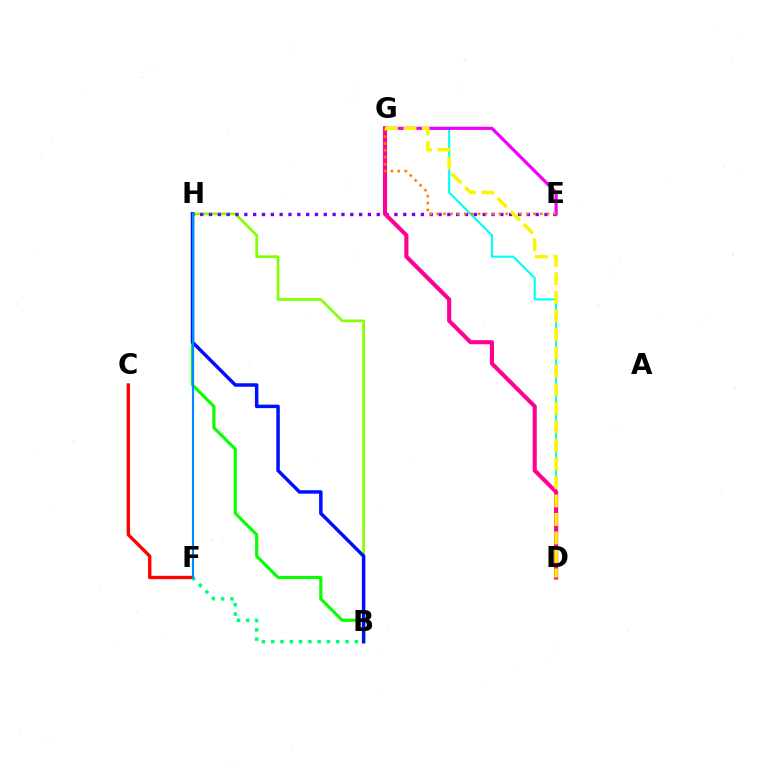{('D', 'G'): [{'color': '#00fff6', 'line_style': 'solid', 'thickness': 1.52}, {'color': '#ff0094', 'line_style': 'solid', 'thickness': 2.96}, {'color': '#fcf500', 'line_style': 'dashed', 'thickness': 2.51}], ('B', 'H'): [{'color': '#84ff00', 'line_style': 'solid', 'thickness': 1.95}, {'color': '#08ff00', 'line_style': 'solid', 'thickness': 2.26}, {'color': '#0010ff', 'line_style': 'solid', 'thickness': 2.51}], ('E', 'G'): [{'color': '#ee00ff', 'line_style': 'solid', 'thickness': 2.29}, {'color': '#ff7c00', 'line_style': 'dotted', 'thickness': 1.88}], ('E', 'H'): [{'color': '#7200ff', 'line_style': 'dotted', 'thickness': 2.4}], ('C', 'F'): [{'color': '#ff0000', 'line_style': 'solid', 'thickness': 2.41}], ('B', 'F'): [{'color': '#00ff74', 'line_style': 'dotted', 'thickness': 2.52}], ('F', 'H'): [{'color': '#008cff', 'line_style': 'solid', 'thickness': 1.55}]}